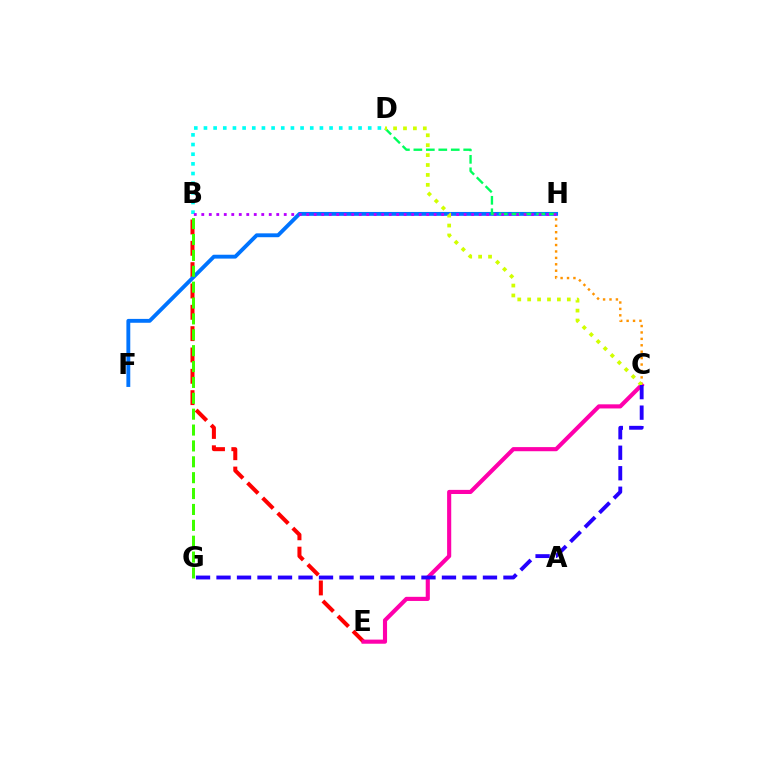{('C', 'H'): [{'color': '#ff9400', 'line_style': 'dotted', 'thickness': 1.74}], ('B', 'D'): [{'color': '#00fff6', 'line_style': 'dotted', 'thickness': 2.63}], ('B', 'E'): [{'color': '#ff0000', 'line_style': 'dashed', 'thickness': 2.9}], ('C', 'E'): [{'color': '#ff00ac', 'line_style': 'solid', 'thickness': 2.97}], ('F', 'H'): [{'color': '#0074ff', 'line_style': 'solid', 'thickness': 2.79}], ('D', 'H'): [{'color': '#00ff5c', 'line_style': 'dashed', 'thickness': 1.69}], ('B', 'H'): [{'color': '#b900ff', 'line_style': 'dotted', 'thickness': 2.04}], ('C', 'D'): [{'color': '#d1ff00', 'line_style': 'dotted', 'thickness': 2.69}], ('C', 'G'): [{'color': '#2500ff', 'line_style': 'dashed', 'thickness': 2.78}], ('B', 'G'): [{'color': '#3dff00', 'line_style': 'dashed', 'thickness': 2.16}]}